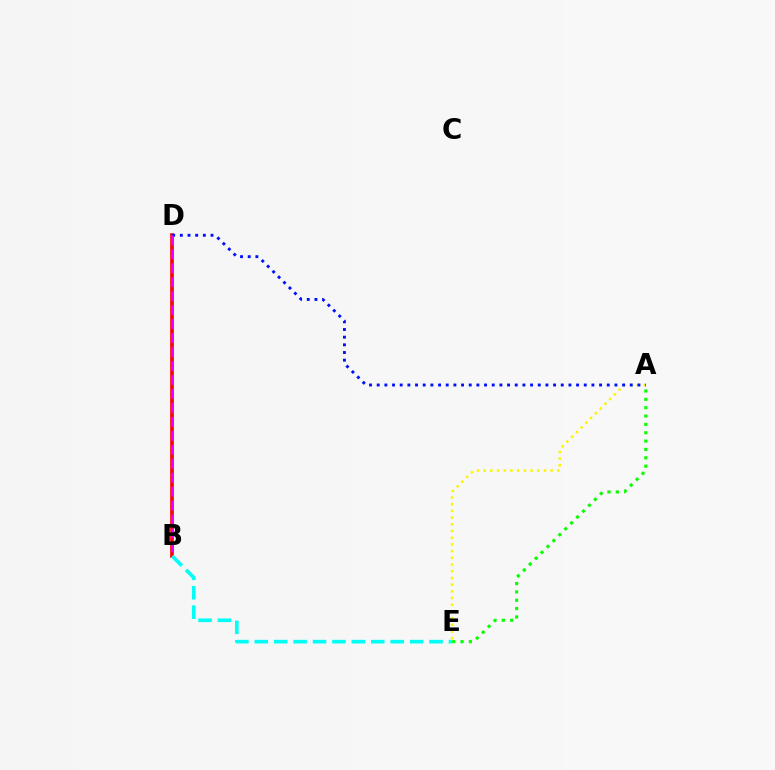{('B', 'D'): [{'color': '#ff0000', 'line_style': 'solid', 'thickness': 2.64}, {'color': '#ee00ff', 'line_style': 'dashed', 'thickness': 1.9}], ('A', 'E'): [{'color': '#fcf500', 'line_style': 'dotted', 'thickness': 1.82}, {'color': '#08ff00', 'line_style': 'dotted', 'thickness': 2.27}], ('A', 'D'): [{'color': '#0010ff', 'line_style': 'dotted', 'thickness': 2.08}], ('B', 'E'): [{'color': '#00fff6', 'line_style': 'dashed', 'thickness': 2.64}]}